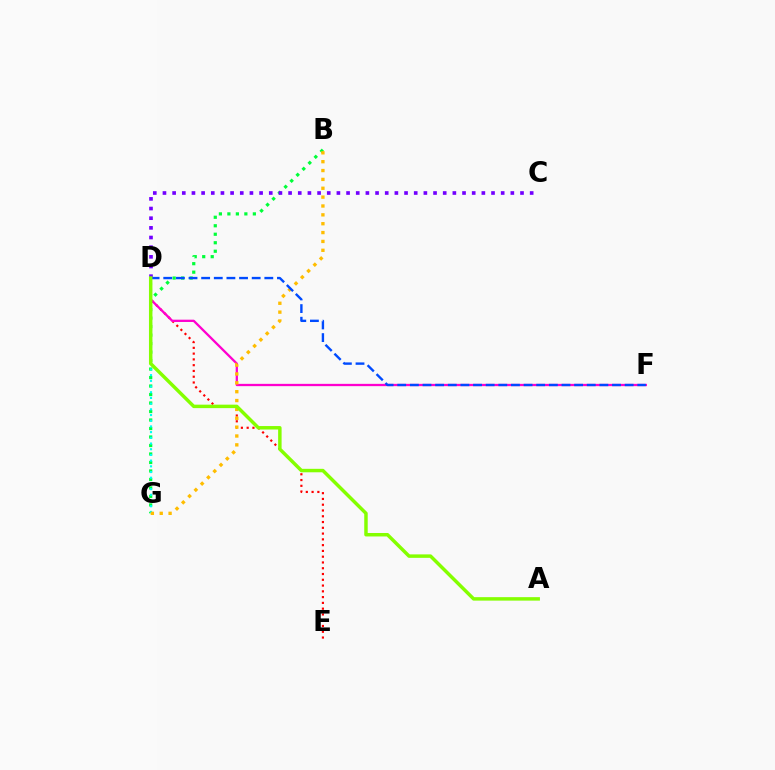{('B', 'G'): [{'color': '#00ff39', 'line_style': 'dotted', 'thickness': 2.31}, {'color': '#ffbd00', 'line_style': 'dotted', 'thickness': 2.41}], ('C', 'D'): [{'color': '#7200ff', 'line_style': 'dotted', 'thickness': 2.63}], ('D', 'E'): [{'color': '#ff0000', 'line_style': 'dotted', 'thickness': 1.57}], ('D', 'G'): [{'color': '#00fff6', 'line_style': 'dotted', 'thickness': 1.55}], ('D', 'F'): [{'color': '#ff00cf', 'line_style': 'solid', 'thickness': 1.65}, {'color': '#004bff', 'line_style': 'dashed', 'thickness': 1.72}], ('A', 'D'): [{'color': '#84ff00', 'line_style': 'solid', 'thickness': 2.49}]}